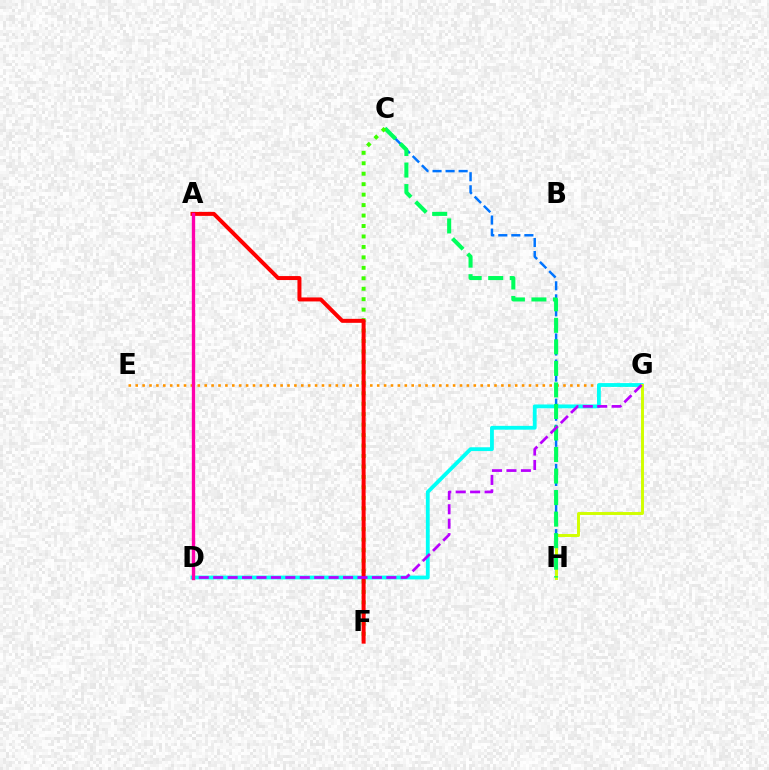{('A', 'D'): [{'color': '#2500ff', 'line_style': 'solid', 'thickness': 2.08}, {'color': '#ff00ac', 'line_style': 'solid', 'thickness': 2.41}], ('E', 'G'): [{'color': '#ff9400', 'line_style': 'dotted', 'thickness': 1.87}], ('D', 'G'): [{'color': '#00fff6', 'line_style': 'solid', 'thickness': 2.75}, {'color': '#b900ff', 'line_style': 'dashed', 'thickness': 1.96}], ('C', 'H'): [{'color': '#0074ff', 'line_style': 'dashed', 'thickness': 1.77}, {'color': '#00ff5c', 'line_style': 'dashed', 'thickness': 2.93}], ('G', 'H'): [{'color': '#d1ff00', 'line_style': 'solid', 'thickness': 2.11}], ('C', 'F'): [{'color': '#3dff00', 'line_style': 'dotted', 'thickness': 2.84}], ('A', 'F'): [{'color': '#ff0000', 'line_style': 'solid', 'thickness': 2.87}]}